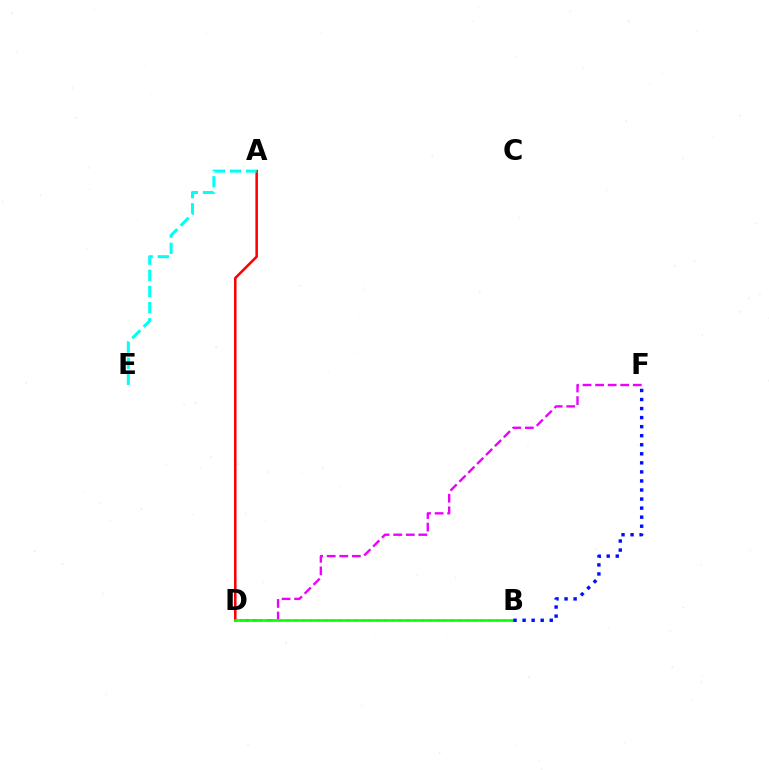{('D', 'F'): [{'color': '#ee00ff', 'line_style': 'dashed', 'thickness': 1.71}], ('B', 'D'): [{'color': '#fcf500', 'line_style': 'dotted', 'thickness': 2.03}, {'color': '#08ff00', 'line_style': 'solid', 'thickness': 1.87}], ('A', 'D'): [{'color': '#ff0000', 'line_style': 'solid', 'thickness': 1.84}], ('B', 'F'): [{'color': '#0010ff', 'line_style': 'dotted', 'thickness': 2.46}], ('A', 'E'): [{'color': '#00fff6', 'line_style': 'dashed', 'thickness': 2.19}]}